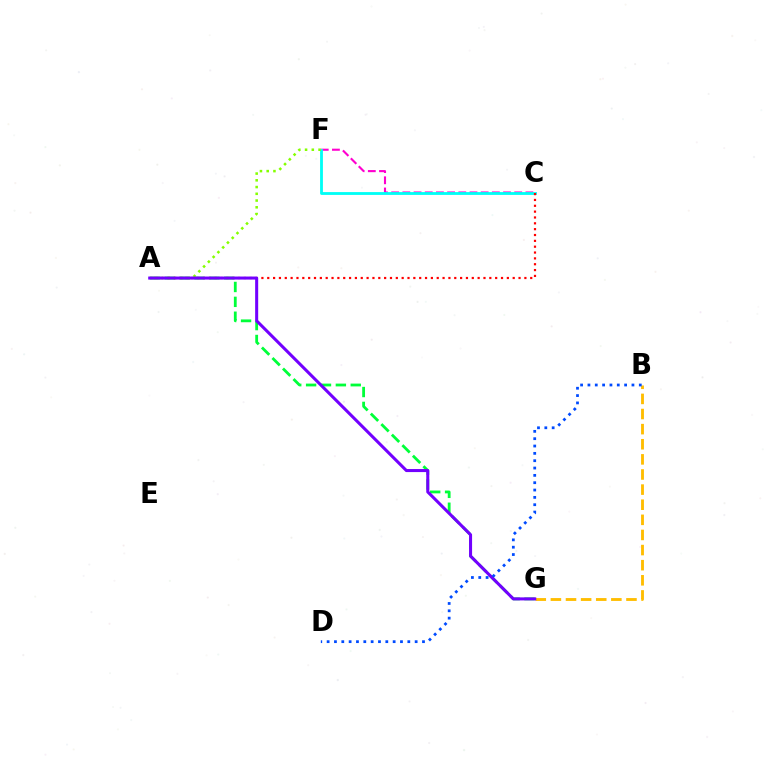{('C', 'F'): [{'color': '#ff00cf', 'line_style': 'dashed', 'thickness': 1.52}, {'color': '#00fff6', 'line_style': 'solid', 'thickness': 2.03}], ('A', 'G'): [{'color': '#00ff39', 'line_style': 'dashed', 'thickness': 2.02}, {'color': '#7200ff', 'line_style': 'solid', 'thickness': 2.19}], ('B', 'G'): [{'color': '#ffbd00', 'line_style': 'dashed', 'thickness': 2.05}], ('A', 'C'): [{'color': '#ff0000', 'line_style': 'dotted', 'thickness': 1.59}], ('A', 'F'): [{'color': '#84ff00', 'line_style': 'dotted', 'thickness': 1.83}], ('B', 'D'): [{'color': '#004bff', 'line_style': 'dotted', 'thickness': 1.99}]}